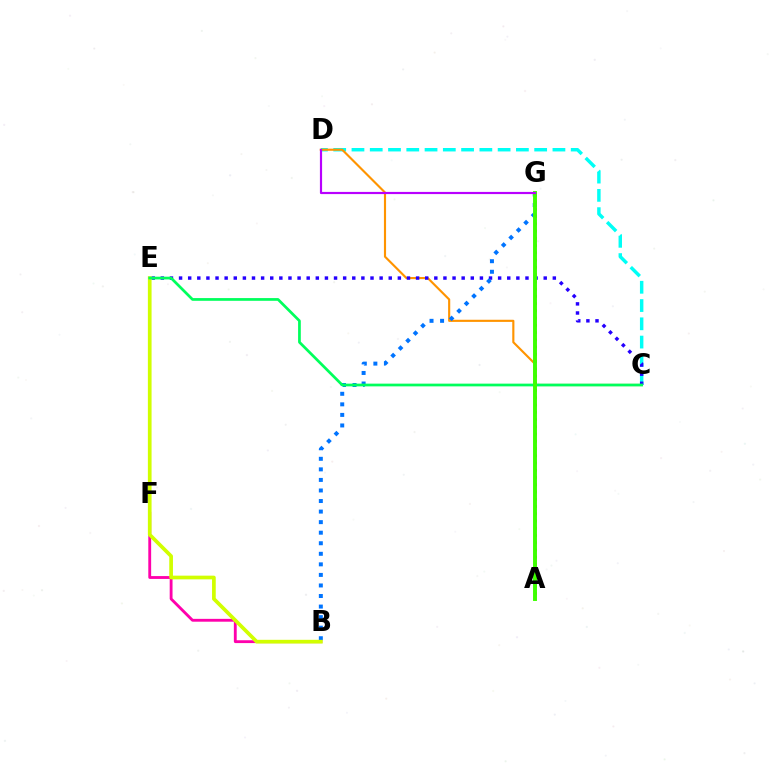{('A', 'G'): [{'color': '#ff0000', 'line_style': 'dotted', 'thickness': 1.97}, {'color': '#3dff00', 'line_style': 'solid', 'thickness': 2.82}], ('B', 'F'): [{'color': '#ff00ac', 'line_style': 'solid', 'thickness': 2.05}], ('C', 'D'): [{'color': '#00fff6', 'line_style': 'dashed', 'thickness': 2.48}, {'color': '#ff9400', 'line_style': 'solid', 'thickness': 1.54}], ('C', 'E'): [{'color': '#2500ff', 'line_style': 'dotted', 'thickness': 2.48}, {'color': '#00ff5c', 'line_style': 'solid', 'thickness': 1.96}], ('B', 'G'): [{'color': '#0074ff', 'line_style': 'dotted', 'thickness': 2.87}], ('B', 'E'): [{'color': '#d1ff00', 'line_style': 'solid', 'thickness': 2.66}], ('D', 'G'): [{'color': '#b900ff', 'line_style': 'solid', 'thickness': 1.57}]}